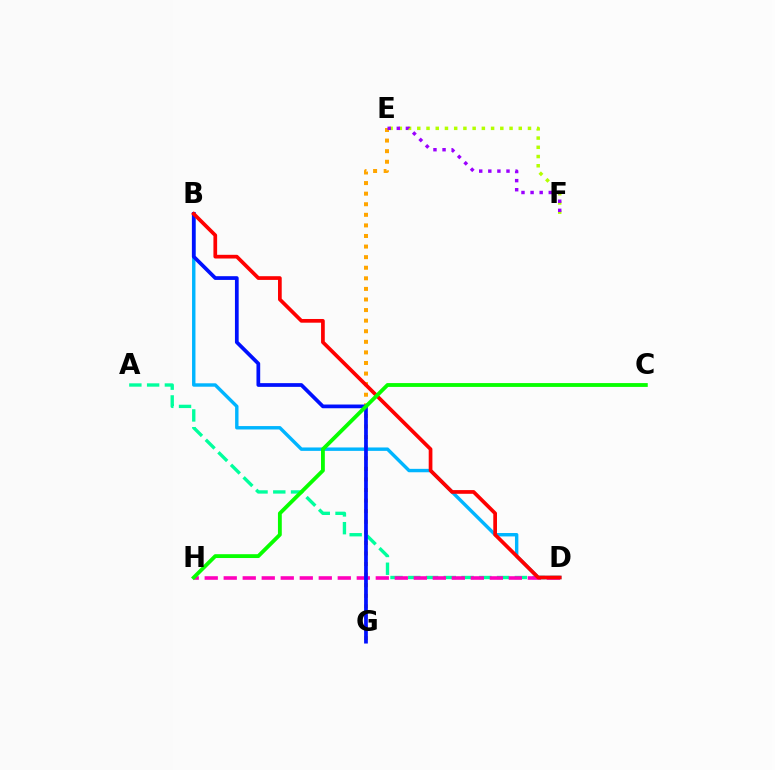{('E', 'G'): [{'color': '#ffa500', 'line_style': 'dotted', 'thickness': 2.88}], ('E', 'F'): [{'color': '#b3ff00', 'line_style': 'dotted', 'thickness': 2.51}, {'color': '#9b00ff', 'line_style': 'dotted', 'thickness': 2.47}], ('A', 'D'): [{'color': '#00ff9d', 'line_style': 'dashed', 'thickness': 2.41}], ('B', 'D'): [{'color': '#00b5ff', 'line_style': 'solid', 'thickness': 2.46}, {'color': '#ff0000', 'line_style': 'solid', 'thickness': 2.67}], ('D', 'H'): [{'color': '#ff00bd', 'line_style': 'dashed', 'thickness': 2.58}], ('B', 'G'): [{'color': '#0010ff', 'line_style': 'solid', 'thickness': 2.68}], ('C', 'H'): [{'color': '#08ff00', 'line_style': 'solid', 'thickness': 2.76}]}